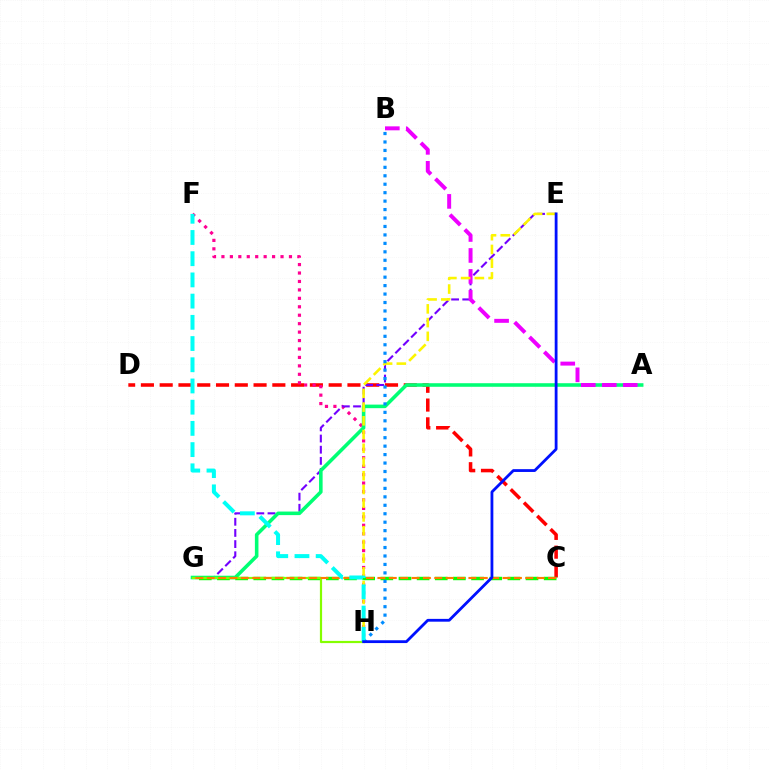{('C', 'D'): [{'color': '#ff0000', 'line_style': 'dashed', 'thickness': 2.55}], ('F', 'H'): [{'color': '#ff0094', 'line_style': 'dotted', 'thickness': 2.29}, {'color': '#00fff6', 'line_style': 'dashed', 'thickness': 2.88}], ('E', 'G'): [{'color': '#7200ff', 'line_style': 'dashed', 'thickness': 1.52}], ('A', 'G'): [{'color': '#00ff74', 'line_style': 'solid', 'thickness': 2.57}], ('C', 'G'): [{'color': '#08ff00', 'line_style': 'dashed', 'thickness': 2.47}, {'color': '#ff7c00', 'line_style': 'dashed', 'thickness': 1.55}], ('A', 'B'): [{'color': '#ee00ff', 'line_style': 'dashed', 'thickness': 2.85}], ('E', 'H'): [{'color': '#fcf500', 'line_style': 'dashed', 'thickness': 1.87}, {'color': '#0010ff', 'line_style': 'solid', 'thickness': 2.02}], ('B', 'H'): [{'color': '#008cff', 'line_style': 'dotted', 'thickness': 2.3}], ('G', 'H'): [{'color': '#84ff00', 'line_style': 'solid', 'thickness': 1.58}]}